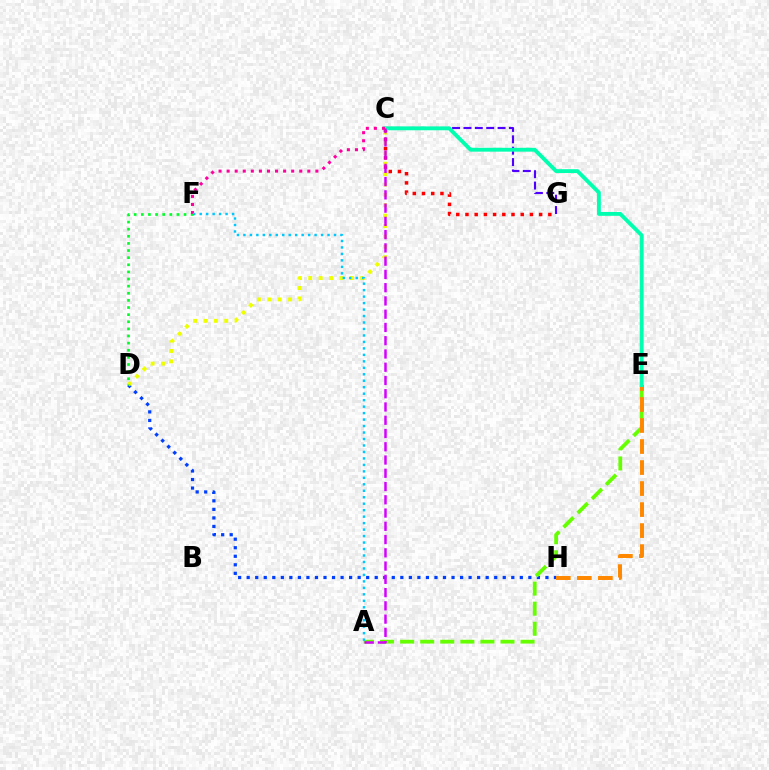{('C', 'G'): [{'color': '#4f00ff', 'line_style': 'dashed', 'thickness': 1.54}, {'color': '#ff0000', 'line_style': 'dotted', 'thickness': 2.5}], ('D', 'H'): [{'color': '#003fff', 'line_style': 'dotted', 'thickness': 2.32}], ('A', 'E'): [{'color': '#66ff00', 'line_style': 'dashed', 'thickness': 2.73}], ('C', 'D'): [{'color': '#eeff00', 'line_style': 'dotted', 'thickness': 2.82}], ('E', 'H'): [{'color': '#ff8800', 'line_style': 'dashed', 'thickness': 2.85}], ('D', 'F'): [{'color': '#00ff27', 'line_style': 'dotted', 'thickness': 1.93}], ('C', 'E'): [{'color': '#00ffaf', 'line_style': 'solid', 'thickness': 2.78}], ('A', 'C'): [{'color': '#d600ff', 'line_style': 'dashed', 'thickness': 1.8}], ('C', 'F'): [{'color': '#ff00a0', 'line_style': 'dotted', 'thickness': 2.19}], ('A', 'F'): [{'color': '#00c7ff', 'line_style': 'dotted', 'thickness': 1.76}]}